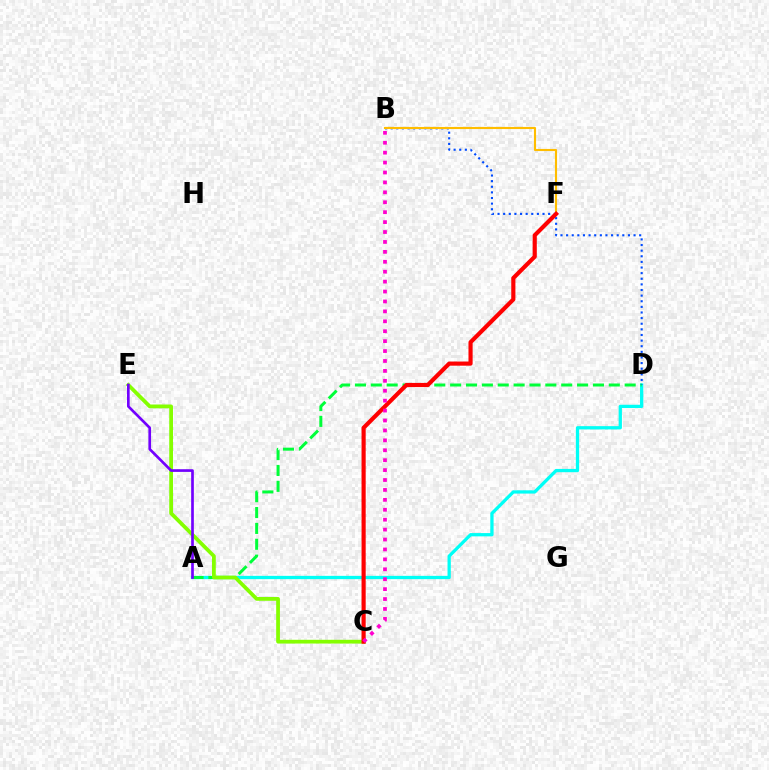{('A', 'D'): [{'color': '#00fff6', 'line_style': 'solid', 'thickness': 2.36}, {'color': '#00ff39', 'line_style': 'dashed', 'thickness': 2.16}], ('B', 'D'): [{'color': '#004bff', 'line_style': 'dotted', 'thickness': 1.53}], ('C', 'E'): [{'color': '#84ff00', 'line_style': 'solid', 'thickness': 2.71}], ('A', 'E'): [{'color': '#7200ff', 'line_style': 'solid', 'thickness': 1.92}], ('B', 'F'): [{'color': '#ffbd00', 'line_style': 'solid', 'thickness': 1.52}], ('C', 'F'): [{'color': '#ff0000', 'line_style': 'solid', 'thickness': 2.99}], ('B', 'C'): [{'color': '#ff00cf', 'line_style': 'dotted', 'thickness': 2.7}]}